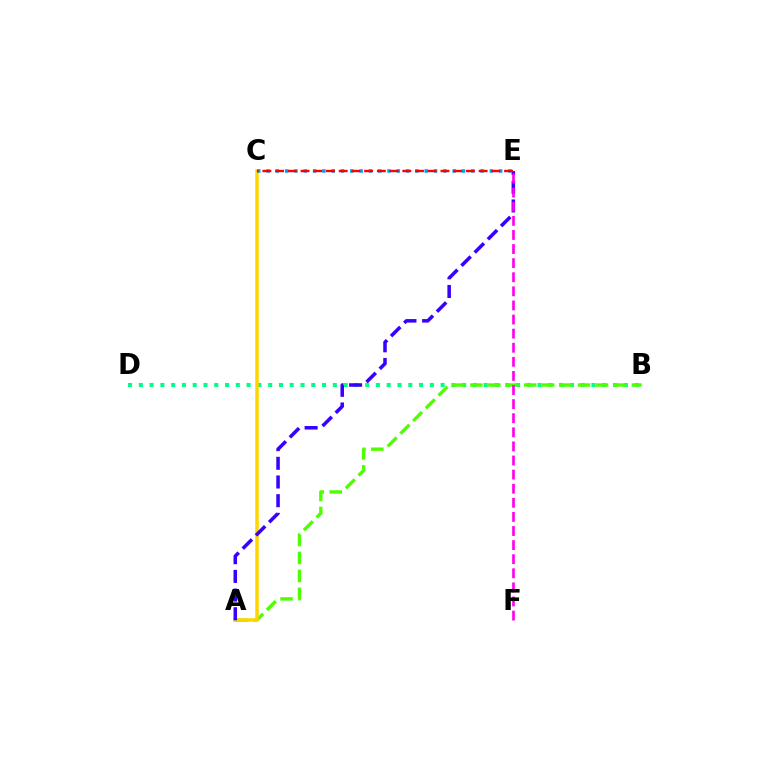{('B', 'D'): [{'color': '#00ff86', 'line_style': 'dotted', 'thickness': 2.93}], ('A', 'B'): [{'color': '#4fff00', 'line_style': 'dashed', 'thickness': 2.44}], ('A', 'C'): [{'color': '#ffd500', 'line_style': 'solid', 'thickness': 2.53}], ('A', 'E'): [{'color': '#3700ff', 'line_style': 'dashed', 'thickness': 2.54}], ('C', 'E'): [{'color': '#009eff', 'line_style': 'dotted', 'thickness': 2.53}, {'color': '#ff0000', 'line_style': 'dashed', 'thickness': 1.73}], ('E', 'F'): [{'color': '#ff00ed', 'line_style': 'dashed', 'thickness': 1.92}]}